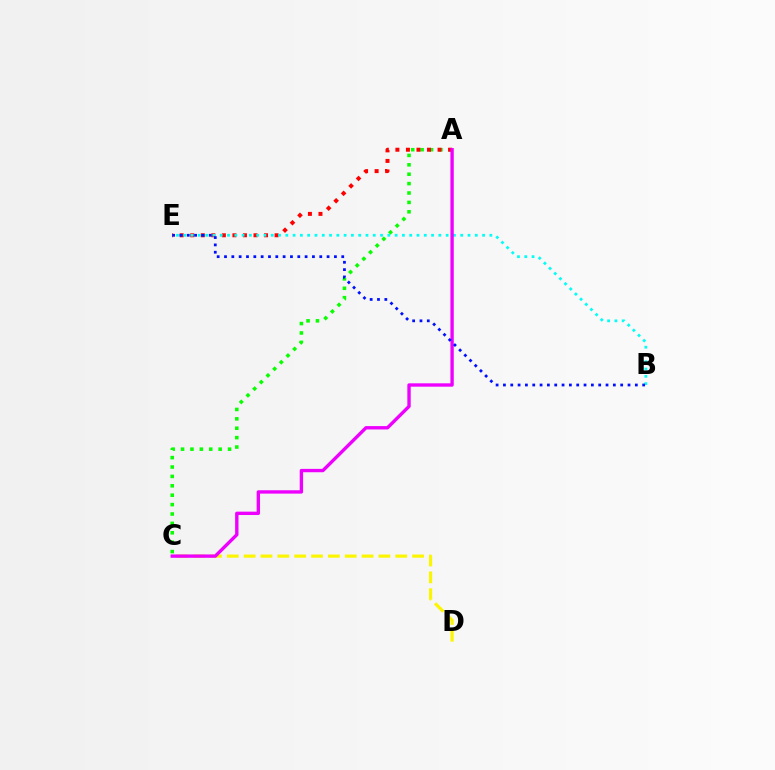{('A', 'C'): [{'color': '#08ff00', 'line_style': 'dotted', 'thickness': 2.55}, {'color': '#ee00ff', 'line_style': 'solid', 'thickness': 2.42}], ('A', 'E'): [{'color': '#ff0000', 'line_style': 'dotted', 'thickness': 2.86}], ('C', 'D'): [{'color': '#fcf500', 'line_style': 'dashed', 'thickness': 2.29}], ('B', 'E'): [{'color': '#00fff6', 'line_style': 'dotted', 'thickness': 1.98}, {'color': '#0010ff', 'line_style': 'dotted', 'thickness': 1.99}]}